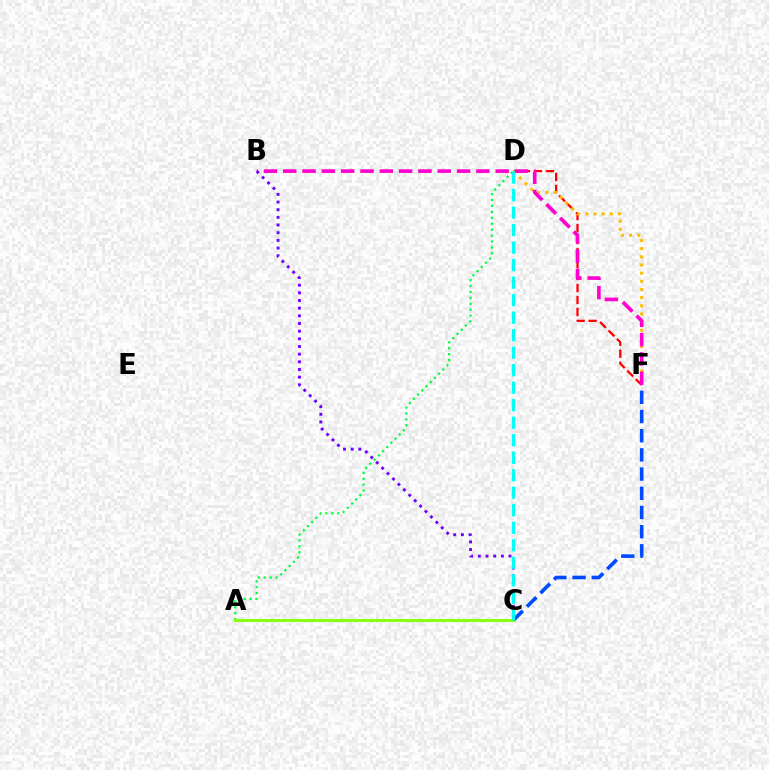{('A', 'D'): [{'color': '#00ff39', 'line_style': 'dotted', 'thickness': 1.61}], ('D', 'F'): [{'color': '#ff0000', 'line_style': 'dashed', 'thickness': 1.63}, {'color': '#ffbd00', 'line_style': 'dotted', 'thickness': 2.21}], ('C', 'F'): [{'color': '#004bff', 'line_style': 'dashed', 'thickness': 2.61}], ('B', 'F'): [{'color': '#ff00cf', 'line_style': 'dashed', 'thickness': 2.62}], ('B', 'C'): [{'color': '#7200ff', 'line_style': 'dotted', 'thickness': 2.08}], ('A', 'C'): [{'color': '#84ff00', 'line_style': 'solid', 'thickness': 2.02}], ('C', 'D'): [{'color': '#00fff6', 'line_style': 'dashed', 'thickness': 2.38}]}